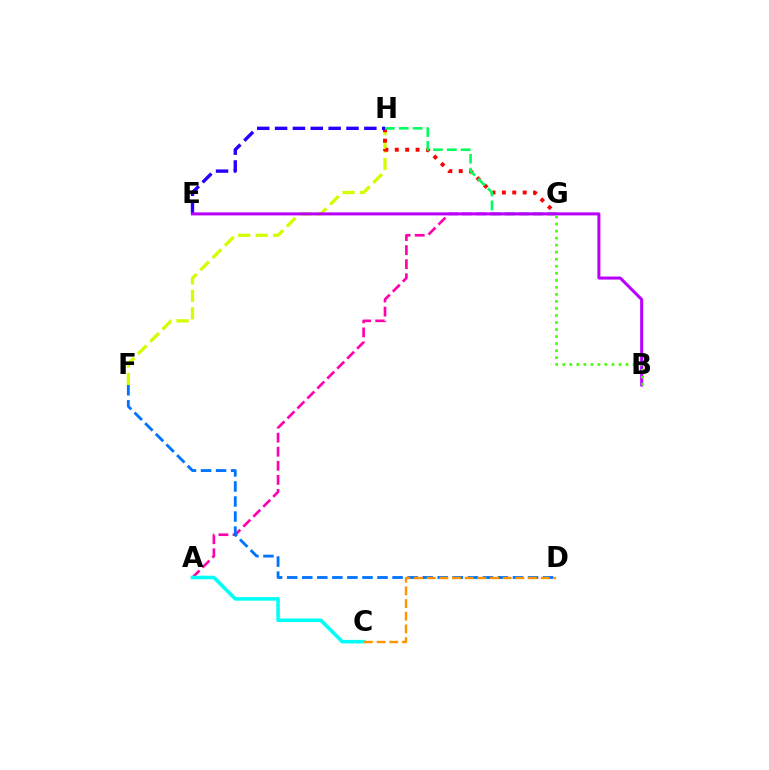{('F', 'H'): [{'color': '#d1ff00', 'line_style': 'dashed', 'thickness': 2.37}], ('A', 'G'): [{'color': '#ff00ac', 'line_style': 'dashed', 'thickness': 1.91}], ('G', 'H'): [{'color': '#ff0000', 'line_style': 'dotted', 'thickness': 2.83}, {'color': '#00ff5c', 'line_style': 'dashed', 'thickness': 1.89}], ('E', 'H'): [{'color': '#2500ff', 'line_style': 'dashed', 'thickness': 2.43}], ('D', 'F'): [{'color': '#0074ff', 'line_style': 'dashed', 'thickness': 2.04}], ('A', 'C'): [{'color': '#00fff6', 'line_style': 'solid', 'thickness': 2.57}], ('B', 'E'): [{'color': '#b900ff', 'line_style': 'solid', 'thickness': 2.18}], ('C', 'D'): [{'color': '#ff9400', 'line_style': 'dashed', 'thickness': 1.72}], ('B', 'G'): [{'color': '#3dff00', 'line_style': 'dotted', 'thickness': 1.91}]}